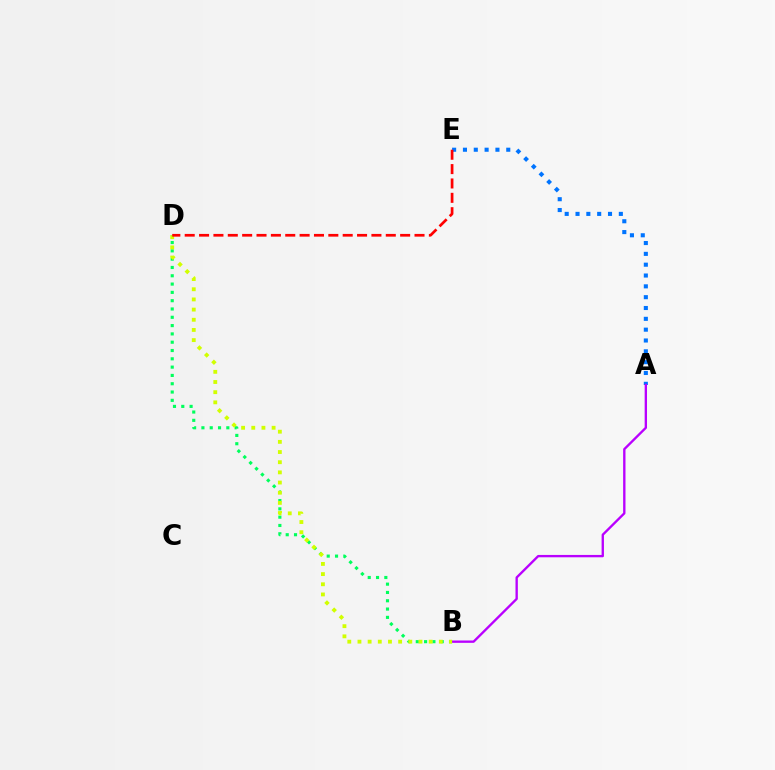{('B', 'D'): [{'color': '#00ff5c', 'line_style': 'dotted', 'thickness': 2.26}, {'color': '#d1ff00', 'line_style': 'dotted', 'thickness': 2.76}], ('A', 'E'): [{'color': '#0074ff', 'line_style': 'dotted', 'thickness': 2.94}], ('A', 'B'): [{'color': '#b900ff', 'line_style': 'solid', 'thickness': 1.69}], ('D', 'E'): [{'color': '#ff0000', 'line_style': 'dashed', 'thickness': 1.95}]}